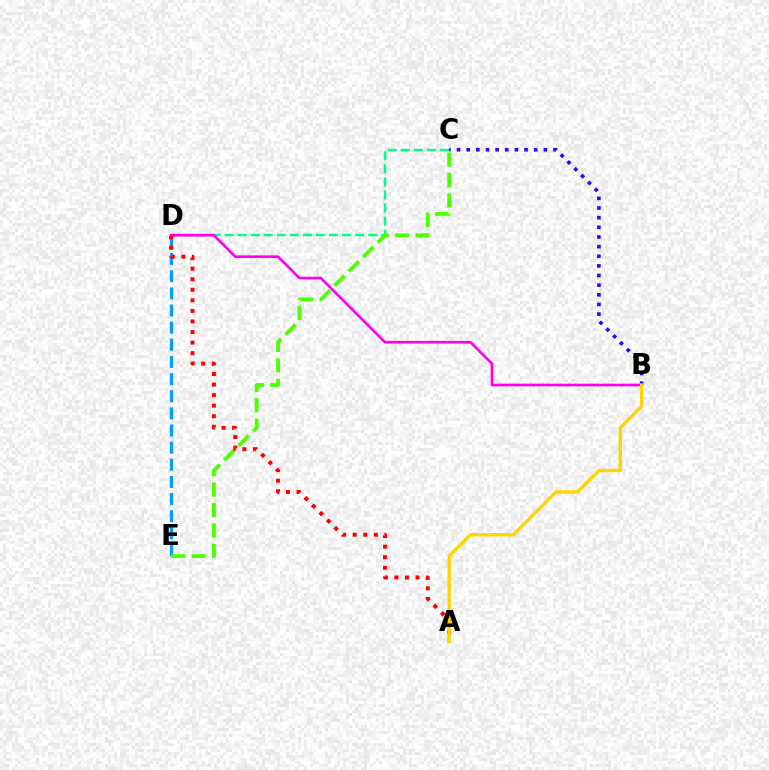{('C', 'D'): [{'color': '#00ff86', 'line_style': 'dashed', 'thickness': 1.77}], ('D', 'E'): [{'color': '#009eff', 'line_style': 'dashed', 'thickness': 2.33}], ('B', 'D'): [{'color': '#ff00ed', 'line_style': 'solid', 'thickness': 1.9}], ('C', 'E'): [{'color': '#4fff00', 'line_style': 'dashed', 'thickness': 2.77}], ('B', 'C'): [{'color': '#3700ff', 'line_style': 'dotted', 'thickness': 2.62}], ('A', 'D'): [{'color': '#ff0000', 'line_style': 'dotted', 'thickness': 2.87}], ('A', 'B'): [{'color': '#ffd500', 'line_style': 'solid', 'thickness': 2.4}]}